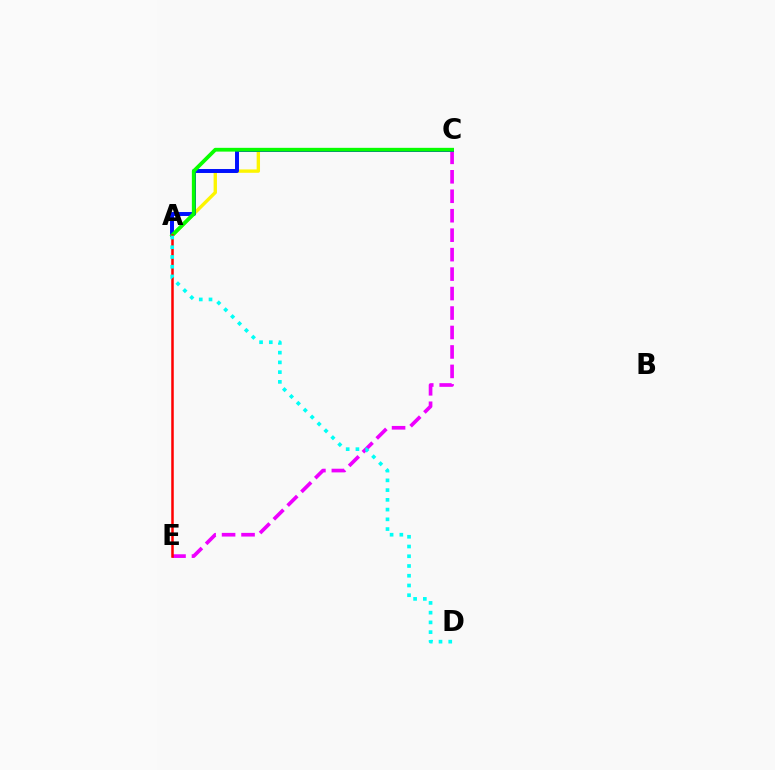{('C', 'E'): [{'color': '#ee00ff', 'line_style': 'dashed', 'thickness': 2.64}], ('A', 'C'): [{'color': '#fcf500', 'line_style': 'solid', 'thickness': 2.42}, {'color': '#0010ff', 'line_style': 'solid', 'thickness': 2.84}, {'color': '#08ff00', 'line_style': 'solid', 'thickness': 2.72}], ('A', 'E'): [{'color': '#ff0000', 'line_style': 'solid', 'thickness': 1.81}], ('A', 'D'): [{'color': '#00fff6', 'line_style': 'dotted', 'thickness': 2.65}]}